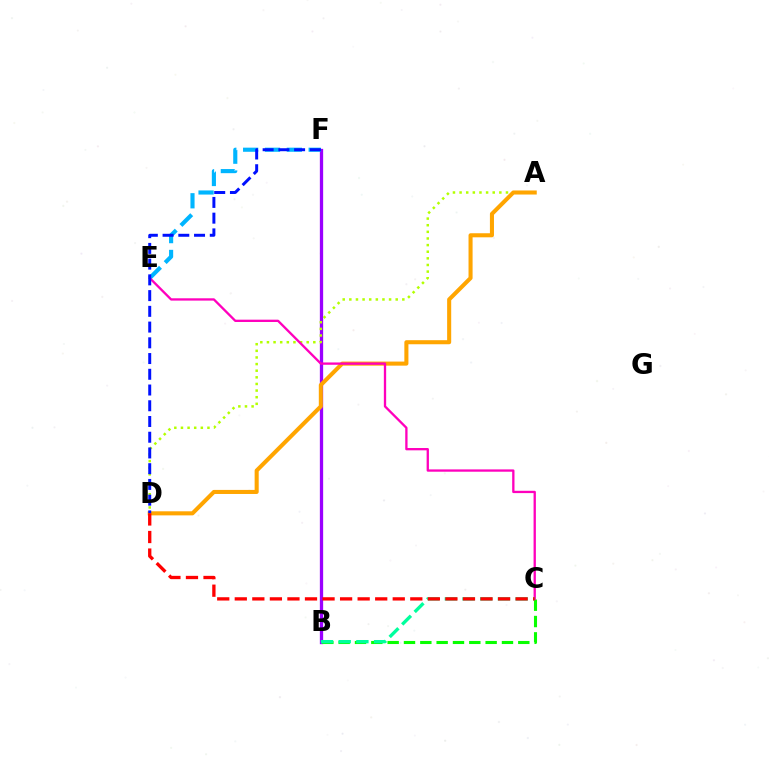{('B', 'F'): [{'color': '#9b00ff', 'line_style': 'solid', 'thickness': 2.37}], ('B', 'C'): [{'color': '#08ff00', 'line_style': 'dashed', 'thickness': 2.22}, {'color': '#00ff9d', 'line_style': 'dashed', 'thickness': 2.4}], ('A', 'D'): [{'color': '#b3ff00', 'line_style': 'dotted', 'thickness': 1.8}, {'color': '#ffa500', 'line_style': 'solid', 'thickness': 2.93}], ('E', 'F'): [{'color': '#00b5ff', 'line_style': 'dashed', 'thickness': 2.97}], ('C', 'E'): [{'color': '#ff00bd', 'line_style': 'solid', 'thickness': 1.67}], ('D', 'F'): [{'color': '#0010ff', 'line_style': 'dashed', 'thickness': 2.14}], ('C', 'D'): [{'color': '#ff0000', 'line_style': 'dashed', 'thickness': 2.38}]}